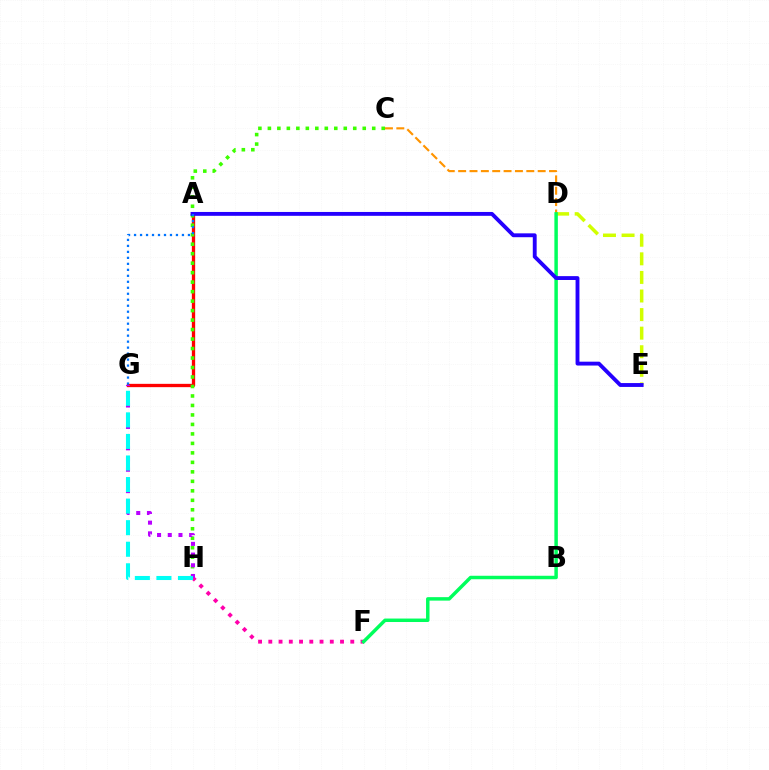{('D', 'E'): [{'color': '#d1ff00', 'line_style': 'dashed', 'thickness': 2.52}], ('F', 'H'): [{'color': '#ff00ac', 'line_style': 'dotted', 'thickness': 2.78}], ('A', 'G'): [{'color': '#ff0000', 'line_style': 'solid', 'thickness': 2.39}, {'color': '#0074ff', 'line_style': 'dotted', 'thickness': 1.63}], ('C', 'H'): [{'color': '#3dff00', 'line_style': 'dotted', 'thickness': 2.58}], ('C', 'D'): [{'color': '#ff9400', 'line_style': 'dashed', 'thickness': 1.54}], ('D', 'F'): [{'color': '#00ff5c', 'line_style': 'solid', 'thickness': 2.5}], ('G', 'H'): [{'color': '#b900ff', 'line_style': 'dotted', 'thickness': 2.91}, {'color': '#00fff6', 'line_style': 'dashed', 'thickness': 2.93}], ('A', 'E'): [{'color': '#2500ff', 'line_style': 'solid', 'thickness': 2.78}]}